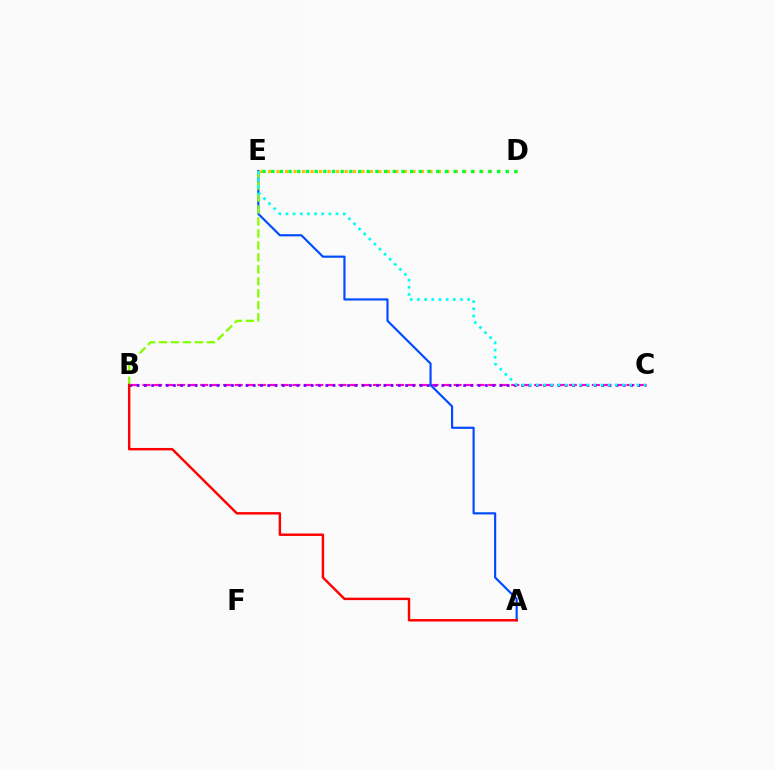{('B', 'C'): [{'color': '#ff00cf', 'line_style': 'dashed', 'thickness': 1.57}, {'color': '#7200ff', 'line_style': 'dotted', 'thickness': 1.97}], ('A', 'E'): [{'color': '#004bff', 'line_style': 'solid', 'thickness': 1.56}], ('B', 'E'): [{'color': '#84ff00', 'line_style': 'dashed', 'thickness': 1.63}], ('D', 'E'): [{'color': '#ffbd00', 'line_style': 'dotted', 'thickness': 2.31}, {'color': '#00ff39', 'line_style': 'dotted', 'thickness': 2.36}], ('A', 'B'): [{'color': '#ff0000', 'line_style': 'solid', 'thickness': 1.75}], ('C', 'E'): [{'color': '#00fff6', 'line_style': 'dotted', 'thickness': 1.95}]}